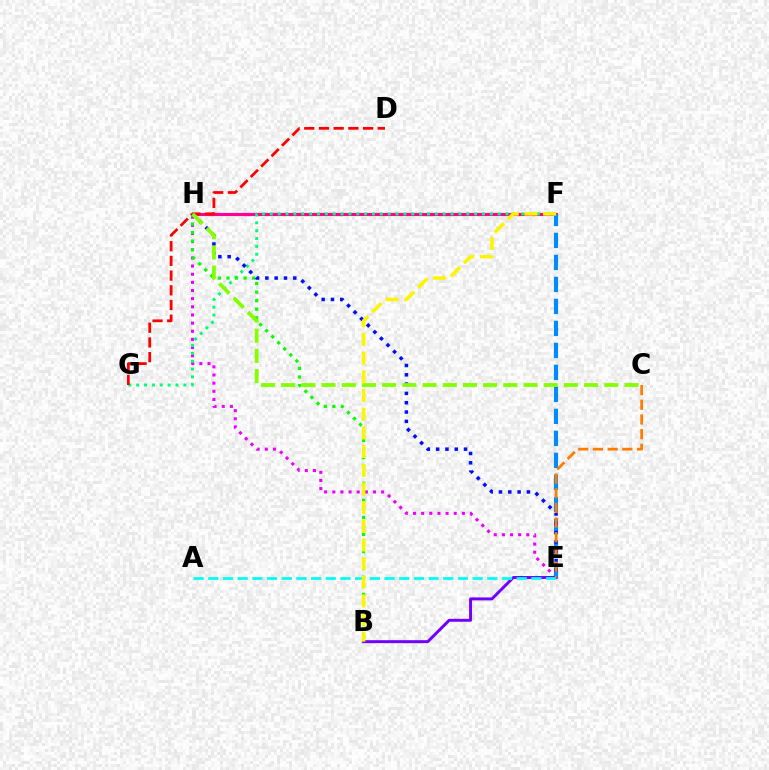{('E', 'H'): [{'color': '#ee00ff', 'line_style': 'dotted', 'thickness': 2.21}, {'color': '#0010ff', 'line_style': 'dotted', 'thickness': 2.53}], ('F', 'H'): [{'color': '#ff0094', 'line_style': 'solid', 'thickness': 2.28}], ('F', 'G'): [{'color': '#00ff74', 'line_style': 'dotted', 'thickness': 2.13}], ('E', 'F'): [{'color': '#008cff', 'line_style': 'dashed', 'thickness': 2.99}], ('B', 'H'): [{'color': '#08ff00', 'line_style': 'dotted', 'thickness': 2.32}], ('D', 'G'): [{'color': '#ff0000', 'line_style': 'dashed', 'thickness': 2.0}], ('B', 'E'): [{'color': '#7200ff', 'line_style': 'solid', 'thickness': 2.13}], ('C', 'E'): [{'color': '#ff7c00', 'line_style': 'dashed', 'thickness': 1.99}], ('A', 'E'): [{'color': '#00fff6', 'line_style': 'dashed', 'thickness': 2.0}], ('C', 'H'): [{'color': '#84ff00', 'line_style': 'dashed', 'thickness': 2.74}], ('B', 'F'): [{'color': '#fcf500', 'line_style': 'dashed', 'thickness': 2.54}]}